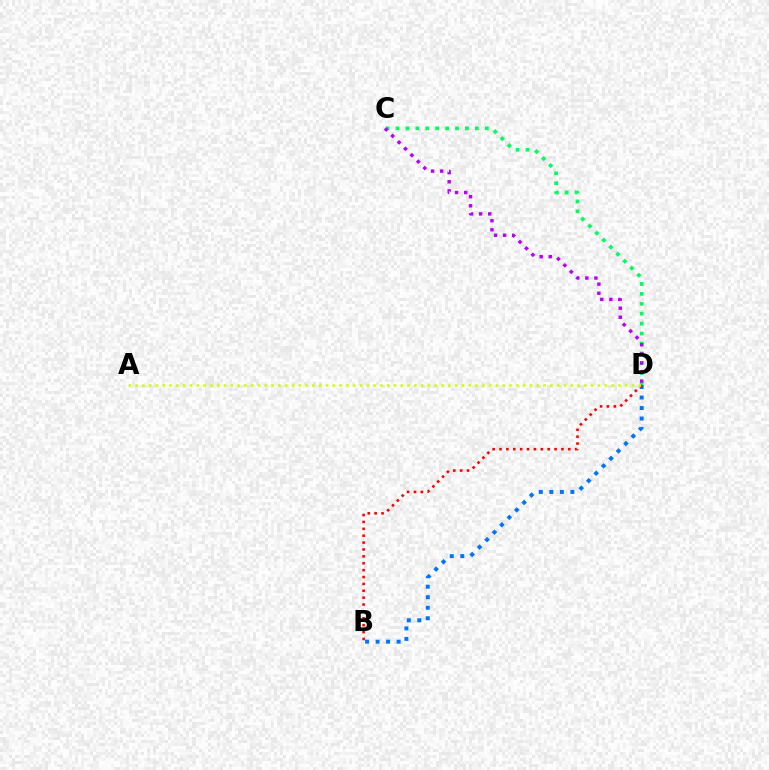{('B', 'D'): [{'color': '#0074ff', 'line_style': 'dotted', 'thickness': 2.86}, {'color': '#ff0000', 'line_style': 'dotted', 'thickness': 1.87}], ('C', 'D'): [{'color': '#00ff5c', 'line_style': 'dotted', 'thickness': 2.69}, {'color': '#b900ff', 'line_style': 'dotted', 'thickness': 2.47}], ('A', 'D'): [{'color': '#d1ff00', 'line_style': 'dotted', 'thickness': 1.85}]}